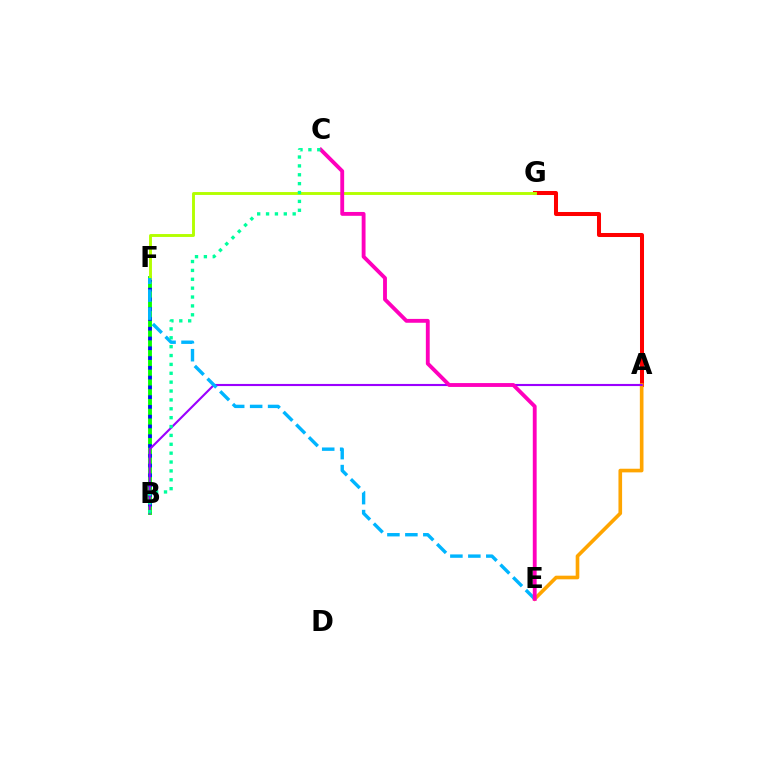{('A', 'G'): [{'color': '#ff0000', 'line_style': 'solid', 'thickness': 2.9}], ('A', 'E'): [{'color': '#ffa500', 'line_style': 'solid', 'thickness': 2.62}], ('B', 'F'): [{'color': '#08ff00', 'line_style': 'solid', 'thickness': 2.78}, {'color': '#0010ff', 'line_style': 'dotted', 'thickness': 2.66}], ('A', 'B'): [{'color': '#9b00ff', 'line_style': 'solid', 'thickness': 1.53}], ('F', 'G'): [{'color': '#b3ff00', 'line_style': 'solid', 'thickness': 2.09}], ('E', 'F'): [{'color': '#00b5ff', 'line_style': 'dashed', 'thickness': 2.44}], ('C', 'E'): [{'color': '#ff00bd', 'line_style': 'solid', 'thickness': 2.77}], ('B', 'C'): [{'color': '#00ff9d', 'line_style': 'dotted', 'thickness': 2.41}]}